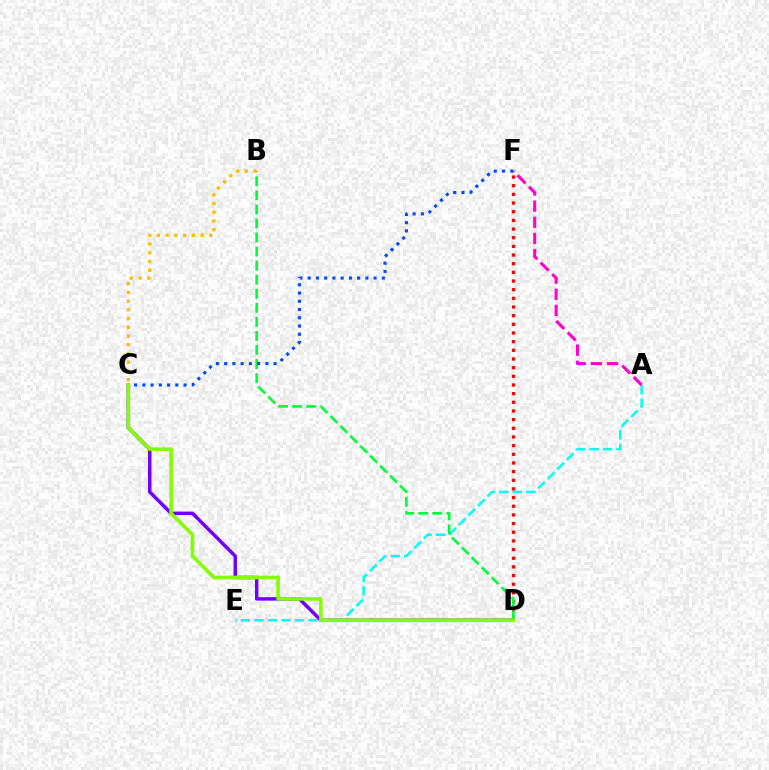{('C', 'D'): [{'color': '#7200ff', 'line_style': 'solid', 'thickness': 2.5}, {'color': '#84ff00', 'line_style': 'solid', 'thickness': 2.59}], ('A', 'E'): [{'color': '#00fff6', 'line_style': 'dashed', 'thickness': 1.83}], ('A', 'F'): [{'color': '#ff00cf', 'line_style': 'dashed', 'thickness': 2.2}], ('D', 'F'): [{'color': '#ff0000', 'line_style': 'dotted', 'thickness': 2.35}], ('B', 'D'): [{'color': '#00ff39', 'line_style': 'dashed', 'thickness': 1.91}], ('B', 'C'): [{'color': '#ffbd00', 'line_style': 'dotted', 'thickness': 2.37}], ('C', 'F'): [{'color': '#004bff', 'line_style': 'dotted', 'thickness': 2.24}]}